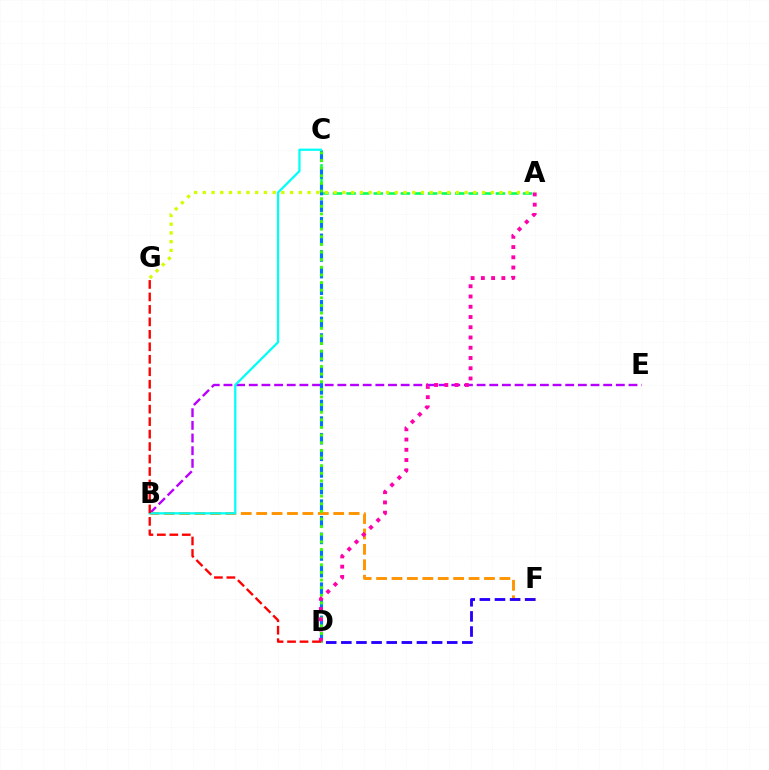{('B', 'F'): [{'color': '#ff9400', 'line_style': 'dashed', 'thickness': 2.09}], ('A', 'C'): [{'color': '#00ff5c', 'line_style': 'dashed', 'thickness': 1.84}], ('B', 'E'): [{'color': '#b900ff', 'line_style': 'dashed', 'thickness': 1.72}], ('D', 'F'): [{'color': '#2500ff', 'line_style': 'dashed', 'thickness': 2.05}], ('C', 'D'): [{'color': '#0074ff', 'line_style': 'dashed', 'thickness': 2.26}, {'color': '#3dff00', 'line_style': 'dotted', 'thickness': 2.07}], ('B', 'C'): [{'color': '#00fff6', 'line_style': 'solid', 'thickness': 1.62}], ('A', 'G'): [{'color': '#d1ff00', 'line_style': 'dotted', 'thickness': 2.37}], ('A', 'D'): [{'color': '#ff00ac', 'line_style': 'dotted', 'thickness': 2.78}], ('D', 'G'): [{'color': '#ff0000', 'line_style': 'dashed', 'thickness': 1.69}]}